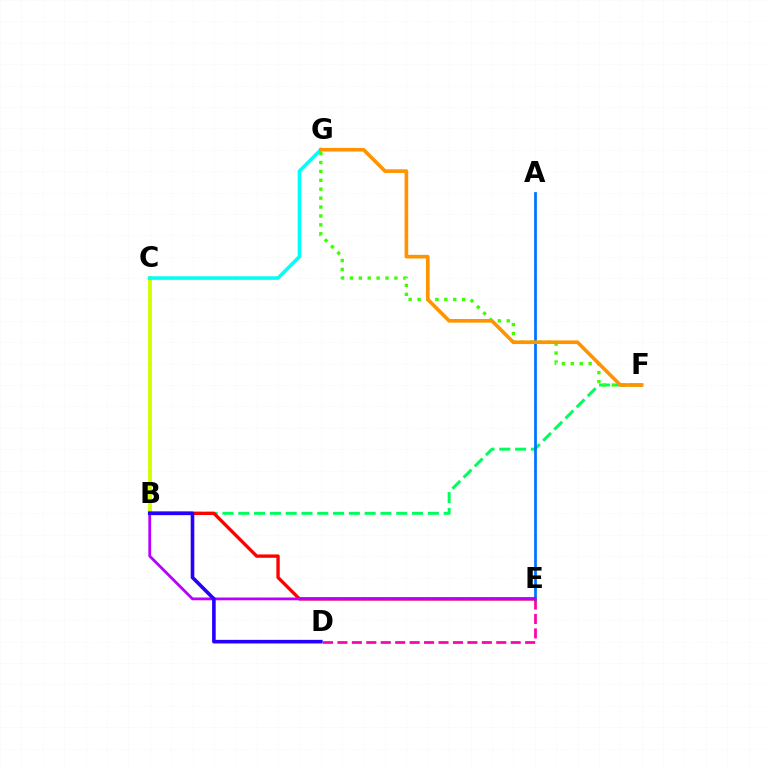{('B', 'C'): [{'color': '#d1ff00', 'line_style': 'solid', 'thickness': 2.77}], ('D', 'E'): [{'color': '#ff00ac', 'line_style': 'dashed', 'thickness': 1.96}], ('B', 'F'): [{'color': '#00ff5c', 'line_style': 'dashed', 'thickness': 2.15}], ('C', 'G'): [{'color': '#00fff6', 'line_style': 'solid', 'thickness': 2.57}], ('F', 'G'): [{'color': '#3dff00', 'line_style': 'dotted', 'thickness': 2.42}, {'color': '#ff9400', 'line_style': 'solid', 'thickness': 2.62}], ('A', 'E'): [{'color': '#0074ff', 'line_style': 'solid', 'thickness': 1.98}], ('B', 'E'): [{'color': '#ff0000', 'line_style': 'solid', 'thickness': 2.42}, {'color': '#b900ff', 'line_style': 'solid', 'thickness': 2.01}], ('B', 'D'): [{'color': '#2500ff', 'line_style': 'solid', 'thickness': 2.59}]}